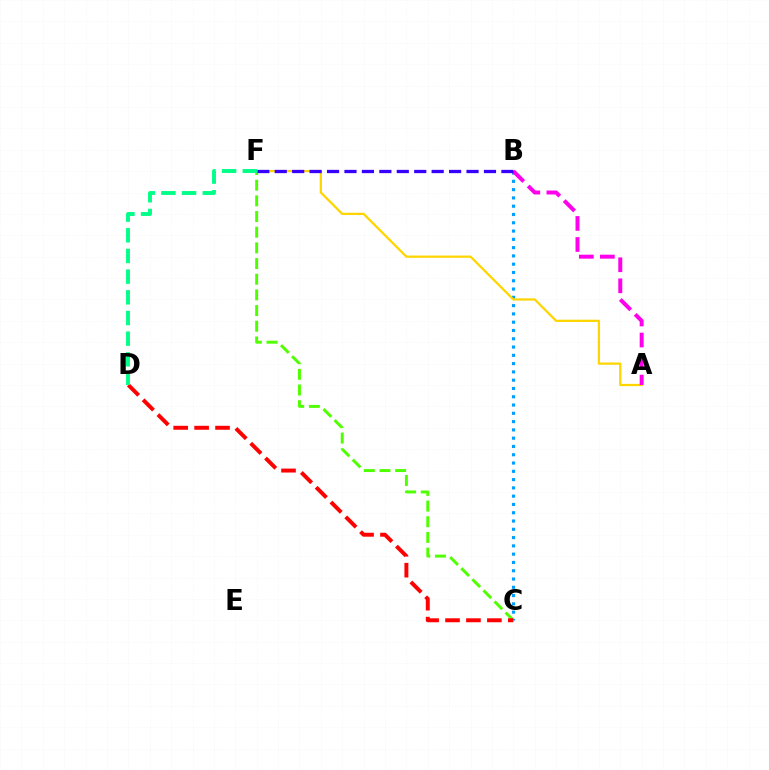{('C', 'F'): [{'color': '#4fff00', 'line_style': 'dashed', 'thickness': 2.13}], ('B', 'C'): [{'color': '#009eff', 'line_style': 'dotted', 'thickness': 2.25}], ('A', 'F'): [{'color': '#ffd500', 'line_style': 'solid', 'thickness': 1.62}], ('C', 'D'): [{'color': '#ff0000', 'line_style': 'dashed', 'thickness': 2.84}], ('D', 'F'): [{'color': '#00ff86', 'line_style': 'dashed', 'thickness': 2.81}], ('A', 'B'): [{'color': '#ff00ed', 'line_style': 'dashed', 'thickness': 2.86}], ('B', 'F'): [{'color': '#3700ff', 'line_style': 'dashed', 'thickness': 2.37}]}